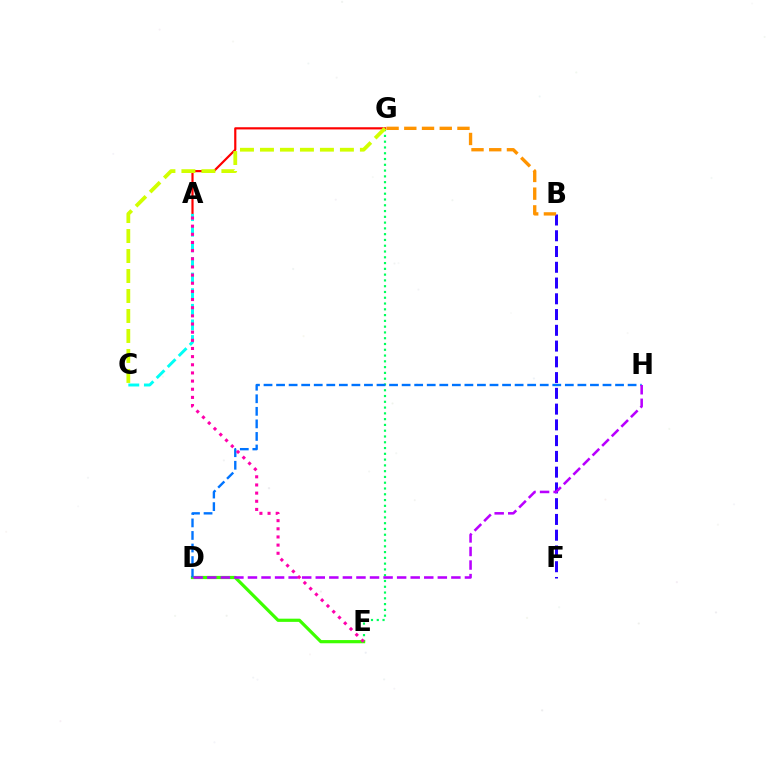{('B', 'F'): [{'color': '#2500ff', 'line_style': 'dashed', 'thickness': 2.14}], ('E', 'G'): [{'color': '#00ff5c', 'line_style': 'dotted', 'thickness': 1.57}], ('A', 'G'): [{'color': '#ff0000', 'line_style': 'solid', 'thickness': 1.58}], ('D', 'E'): [{'color': '#3dff00', 'line_style': 'solid', 'thickness': 2.3}], ('D', 'H'): [{'color': '#0074ff', 'line_style': 'dashed', 'thickness': 1.71}, {'color': '#b900ff', 'line_style': 'dashed', 'thickness': 1.84}], ('A', 'C'): [{'color': '#00fff6', 'line_style': 'dashed', 'thickness': 2.12}], ('C', 'G'): [{'color': '#d1ff00', 'line_style': 'dashed', 'thickness': 2.72}], ('B', 'G'): [{'color': '#ff9400', 'line_style': 'dashed', 'thickness': 2.41}], ('A', 'E'): [{'color': '#ff00ac', 'line_style': 'dotted', 'thickness': 2.22}]}